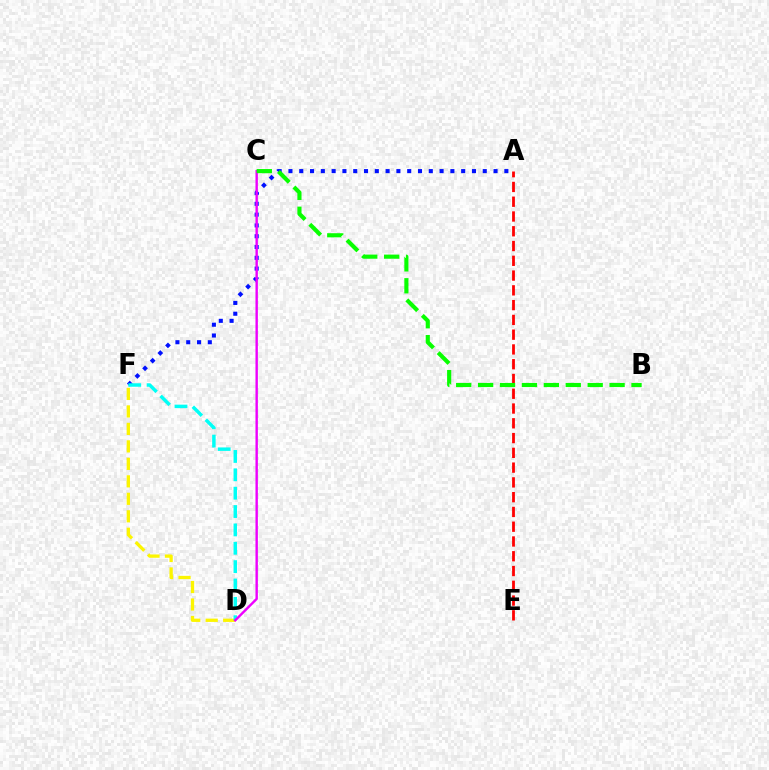{('A', 'F'): [{'color': '#0010ff', 'line_style': 'dotted', 'thickness': 2.93}], ('A', 'E'): [{'color': '#ff0000', 'line_style': 'dashed', 'thickness': 2.01}], ('D', 'F'): [{'color': '#fcf500', 'line_style': 'dashed', 'thickness': 2.37}, {'color': '#00fff6', 'line_style': 'dashed', 'thickness': 2.49}], ('C', 'D'): [{'color': '#ee00ff', 'line_style': 'solid', 'thickness': 1.73}], ('B', 'C'): [{'color': '#08ff00', 'line_style': 'dashed', 'thickness': 2.98}]}